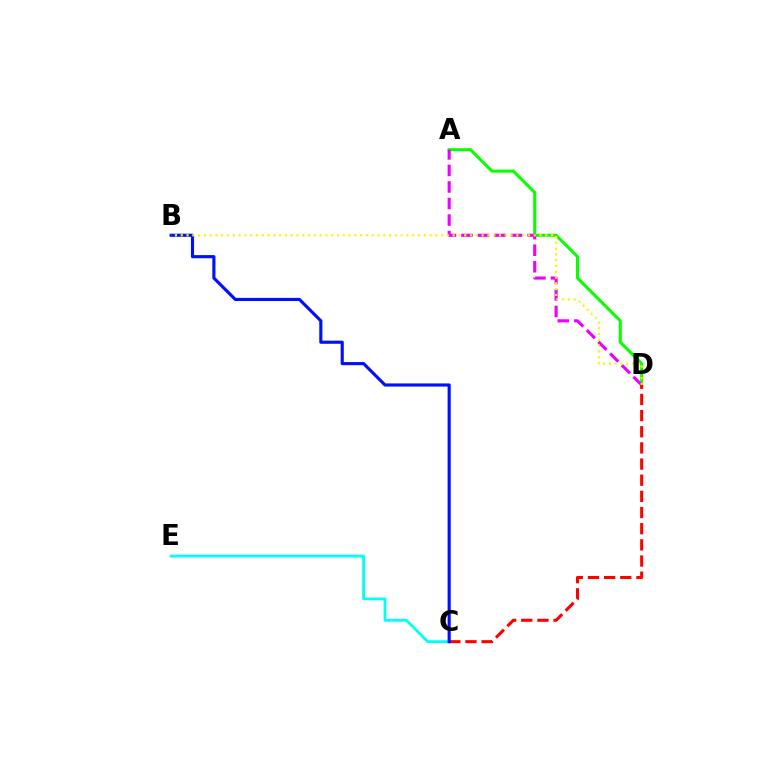{('C', 'E'): [{'color': '#00fff6', 'line_style': 'solid', 'thickness': 2.01}], ('A', 'D'): [{'color': '#08ff00', 'line_style': 'solid', 'thickness': 2.2}, {'color': '#ee00ff', 'line_style': 'dashed', 'thickness': 2.25}], ('C', 'D'): [{'color': '#ff0000', 'line_style': 'dashed', 'thickness': 2.2}], ('B', 'C'): [{'color': '#0010ff', 'line_style': 'solid', 'thickness': 2.26}], ('B', 'D'): [{'color': '#fcf500', 'line_style': 'dotted', 'thickness': 1.57}]}